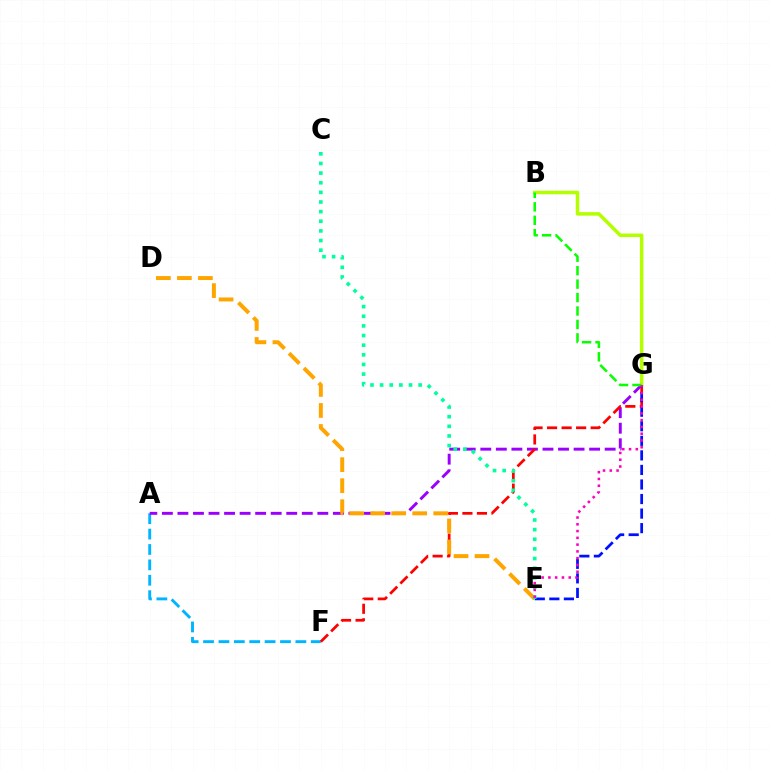{('A', 'F'): [{'color': '#00b5ff', 'line_style': 'dashed', 'thickness': 2.09}], ('A', 'G'): [{'color': '#9b00ff', 'line_style': 'dashed', 'thickness': 2.11}], ('F', 'G'): [{'color': '#ff0000', 'line_style': 'dashed', 'thickness': 1.97}], ('B', 'G'): [{'color': '#b3ff00', 'line_style': 'solid', 'thickness': 2.53}, {'color': '#08ff00', 'line_style': 'dashed', 'thickness': 1.83}], ('E', 'G'): [{'color': '#0010ff', 'line_style': 'dashed', 'thickness': 1.98}, {'color': '#ff00bd', 'line_style': 'dotted', 'thickness': 1.84}], ('D', 'E'): [{'color': '#ffa500', 'line_style': 'dashed', 'thickness': 2.86}], ('C', 'E'): [{'color': '#00ff9d', 'line_style': 'dotted', 'thickness': 2.62}]}